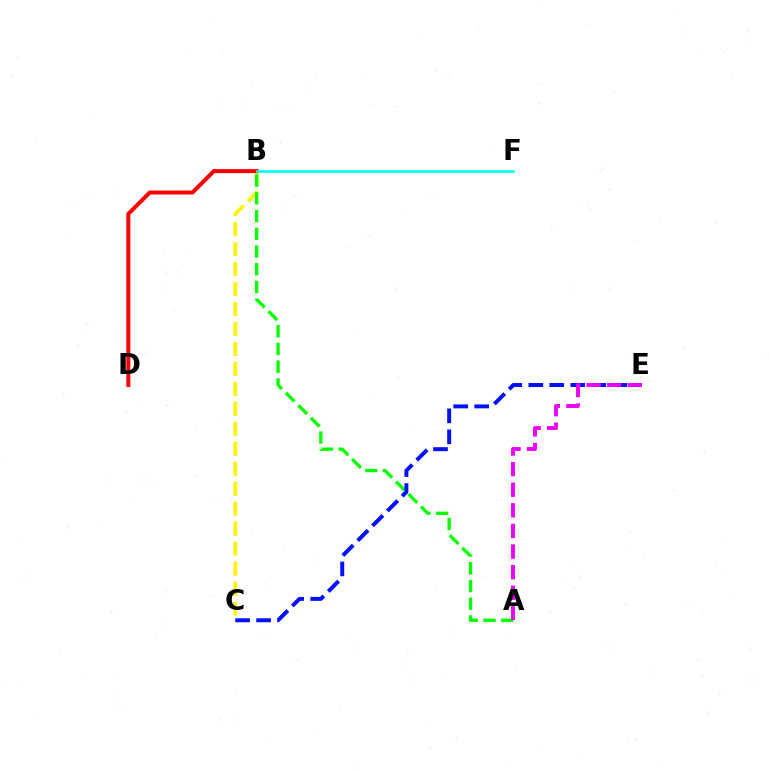{('B', 'C'): [{'color': '#fcf500', 'line_style': 'dashed', 'thickness': 2.71}], ('A', 'B'): [{'color': '#08ff00', 'line_style': 'dashed', 'thickness': 2.41}], ('C', 'E'): [{'color': '#0010ff', 'line_style': 'dashed', 'thickness': 2.85}], ('B', 'D'): [{'color': '#ff0000', 'line_style': 'solid', 'thickness': 2.88}], ('A', 'E'): [{'color': '#ee00ff', 'line_style': 'dashed', 'thickness': 2.8}], ('B', 'F'): [{'color': '#00fff6', 'line_style': 'solid', 'thickness': 1.88}]}